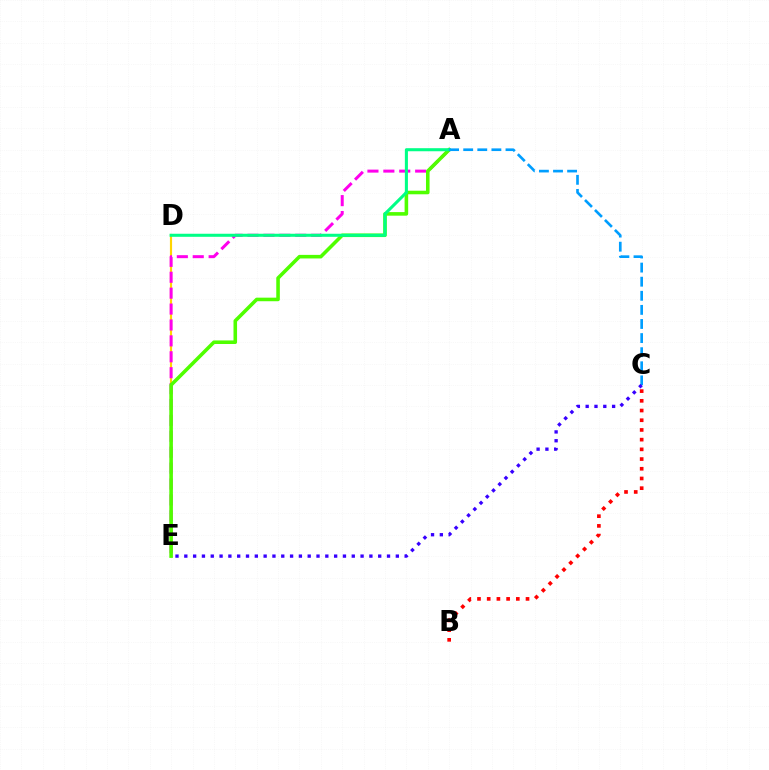{('D', 'E'): [{'color': '#ffd500', 'line_style': 'solid', 'thickness': 1.55}], ('A', 'E'): [{'color': '#ff00ed', 'line_style': 'dashed', 'thickness': 2.16}, {'color': '#4fff00', 'line_style': 'solid', 'thickness': 2.57}], ('B', 'C'): [{'color': '#ff0000', 'line_style': 'dotted', 'thickness': 2.64}], ('A', 'D'): [{'color': '#00ff86', 'line_style': 'solid', 'thickness': 2.2}], ('A', 'C'): [{'color': '#009eff', 'line_style': 'dashed', 'thickness': 1.92}], ('C', 'E'): [{'color': '#3700ff', 'line_style': 'dotted', 'thickness': 2.39}]}